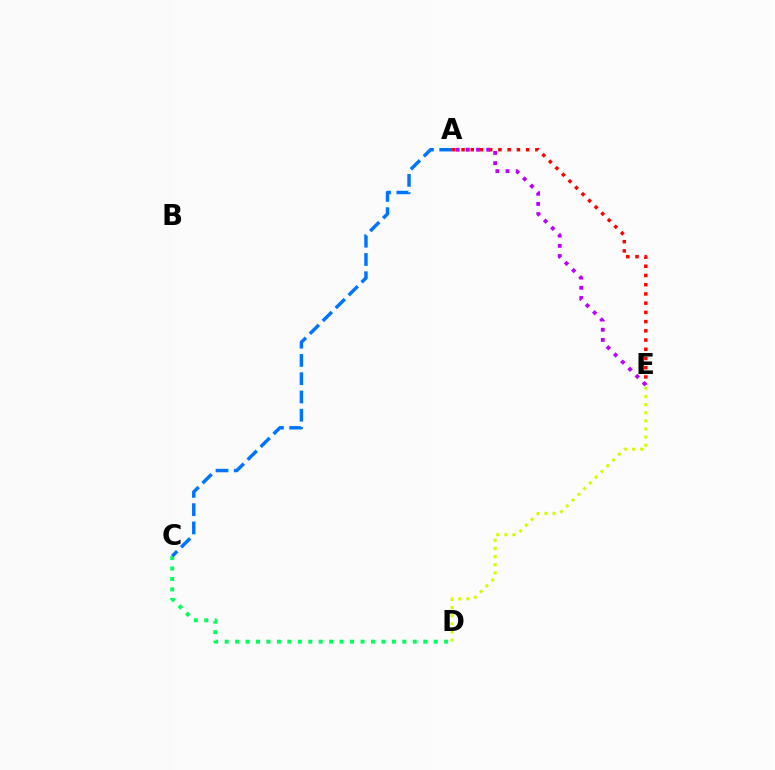{('C', 'D'): [{'color': '#00ff5c', 'line_style': 'dotted', 'thickness': 2.84}], ('A', 'E'): [{'color': '#ff0000', 'line_style': 'dotted', 'thickness': 2.51}, {'color': '#b900ff', 'line_style': 'dotted', 'thickness': 2.77}], ('D', 'E'): [{'color': '#d1ff00', 'line_style': 'dotted', 'thickness': 2.21}], ('A', 'C'): [{'color': '#0074ff', 'line_style': 'dashed', 'thickness': 2.48}]}